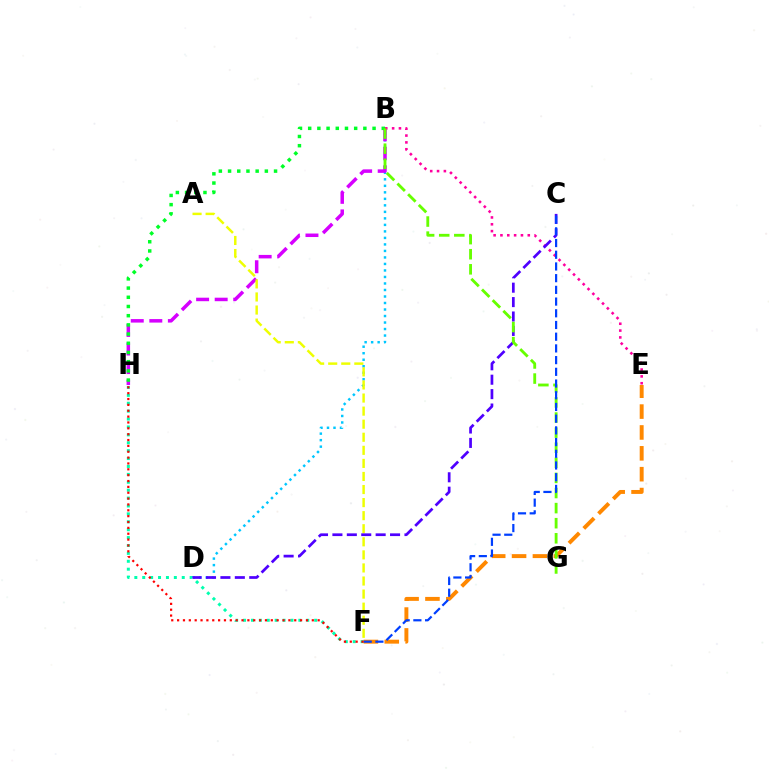{('F', 'H'): [{'color': '#00ffaf', 'line_style': 'dotted', 'thickness': 2.15}, {'color': '#ff0000', 'line_style': 'dotted', 'thickness': 1.59}], ('E', 'F'): [{'color': '#ff8800', 'line_style': 'dashed', 'thickness': 2.83}], ('B', 'D'): [{'color': '#00c7ff', 'line_style': 'dotted', 'thickness': 1.77}], ('B', 'H'): [{'color': '#d600ff', 'line_style': 'dashed', 'thickness': 2.52}, {'color': '#00ff27', 'line_style': 'dotted', 'thickness': 2.5}], ('B', 'E'): [{'color': '#ff00a0', 'line_style': 'dotted', 'thickness': 1.86}], ('A', 'F'): [{'color': '#eeff00', 'line_style': 'dashed', 'thickness': 1.78}], ('C', 'D'): [{'color': '#4f00ff', 'line_style': 'dashed', 'thickness': 1.96}], ('B', 'G'): [{'color': '#66ff00', 'line_style': 'dashed', 'thickness': 2.05}], ('C', 'F'): [{'color': '#003fff', 'line_style': 'dashed', 'thickness': 1.59}]}